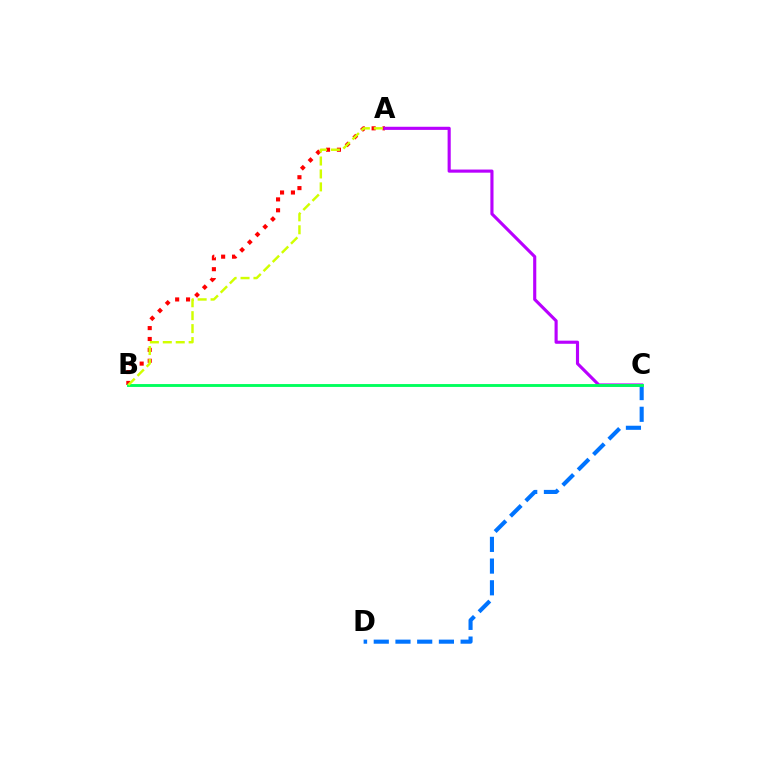{('C', 'D'): [{'color': '#0074ff', 'line_style': 'dashed', 'thickness': 2.95}], ('A', 'B'): [{'color': '#ff0000', 'line_style': 'dotted', 'thickness': 2.96}, {'color': '#d1ff00', 'line_style': 'dashed', 'thickness': 1.76}], ('A', 'C'): [{'color': '#b900ff', 'line_style': 'solid', 'thickness': 2.25}], ('B', 'C'): [{'color': '#00ff5c', 'line_style': 'solid', 'thickness': 2.07}]}